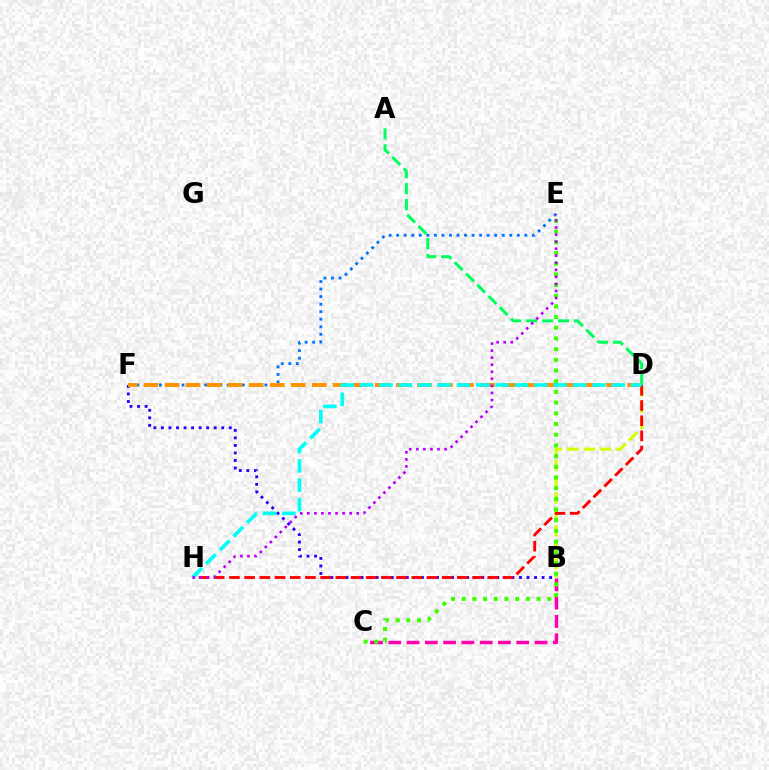{('A', 'D'): [{'color': '#00ff5c', 'line_style': 'dashed', 'thickness': 2.17}], ('B', 'D'): [{'color': '#d1ff00', 'line_style': 'dashed', 'thickness': 2.23}], ('B', 'F'): [{'color': '#2500ff', 'line_style': 'dotted', 'thickness': 2.05}], ('B', 'C'): [{'color': '#ff00ac', 'line_style': 'dashed', 'thickness': 2.48}], ('E', 'F'): [{'color': '#0074ff', 'line_style': 'dotted', 'thickness': 2.05}], ('C', 'E'): [{'color': '#3dff00', 'line_style': 'dotted', 'thickness': 2.9}], ('D', 'F'): [{'color': '#ff9400', 'line_style': 'dashed', 'thickness': 2.86}], ('D', 'H'): [{'color': '#ff0000', 'line_style': 'dashed', 'thickness': 2.06}, {'color': '#00fff6', 'line_style': 'dashed', 'thickness': 2.63}], ('E', 'H'): [{'color': '#b900ff', 'line_style': 'dotted', 'thickness': 1.92}]}